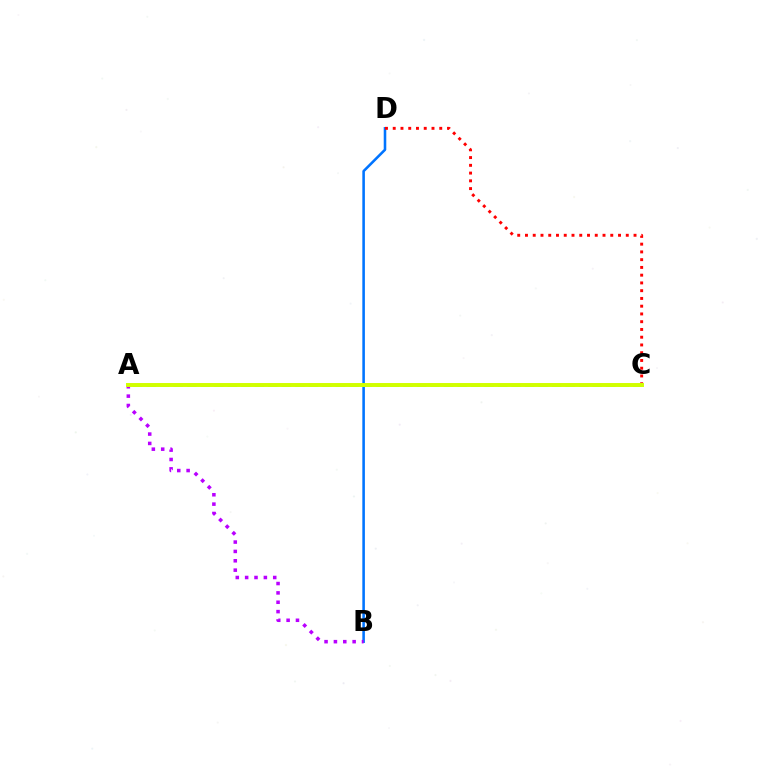{('B', 'D'): [{'color': '#0074ff', 'line_style': 'solid', 'thickness': 1.85}], ('C', 'D'): [{'color': '#ff0000', 'line_style': 'dotted', 'thickness': 2.11}], ('A', 'C'): [{'color': '#00ff5c', 'line_style': 'dashed', 'thickness': 1.84}, {'color': '#d1ff00', 'line_style': 'solid', 'thickness': 2.84}], ('A', 'B'): [{'color': '#b900ff', 'line_style': 'dotted', 'thickness': 2.54}]}